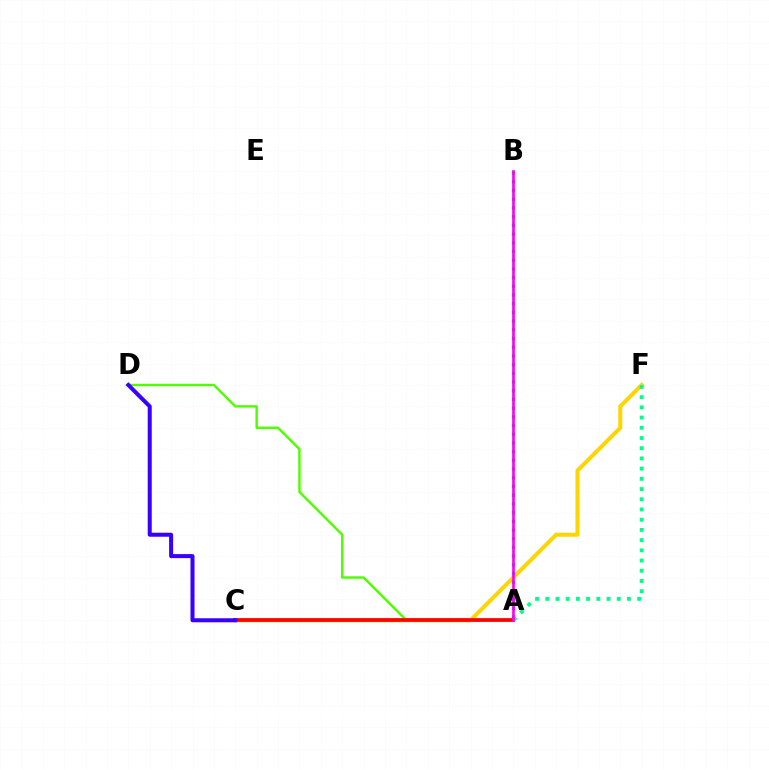{('A', 'D'): [{'color': '#4fff00', 'line_style': 'solid', 'thickness': 1.75}], ('C', 'F'): [{'color': '#ffd500', 'line_style': 'solid', 'thickness': 2.9}], ('A', 'B'): [{'color': '#009eff', 'line_style': 'dotted', 'thickness': 2.36}, {'color': '#ff00ed', 'line_style': 'solid', 'thickness': 1.91}], ('A', 'C'): [{'color': '#ff0000', 'line_style': 'solid', 'thickness': 2.69}], ('A', 'F'): [{'color': '#00ff86', 'line_style': 'dotted', 'thickness': 2.77}], ('C', 'D'): [{'color': '#3700ff', 'line_style': 'solid', 'thickness': 2.89}]}